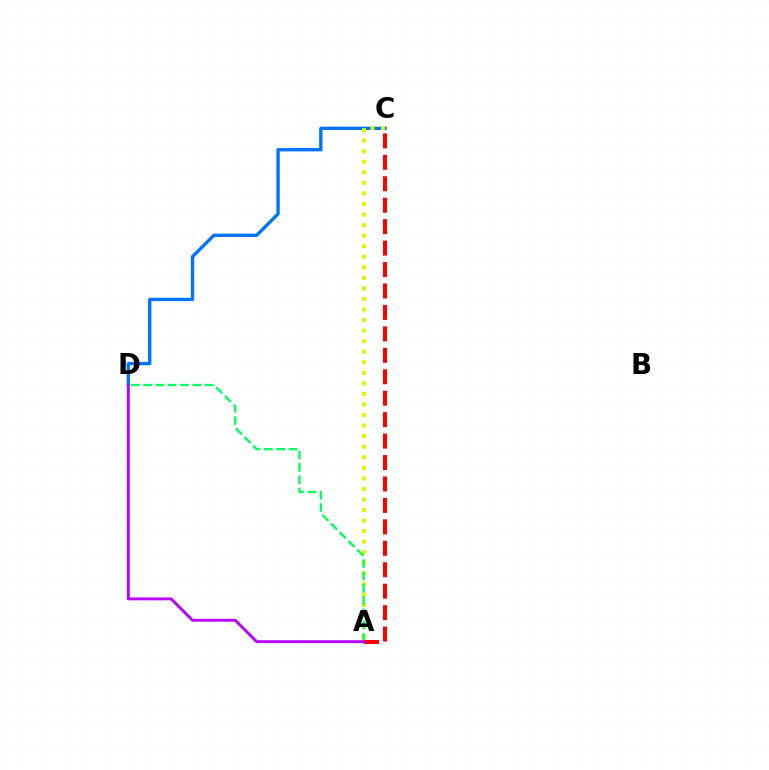{('A', 'C'): [{'color': '#ff0000', 'line_style': 'dashed', 'thickness': 2.91}, {'color': '#d1ff00', 'line_style': 'dotted', 'thickness': 2.87}], ('C', 'D'): [{'color': '#0074ff', 'line_style': 'solid', 'thickness': 2.41}], ('A', 'D'): [{'color': '#00ff5c', 'line_style': 'dashed', 'thickness': 1.67}, {'color': '#b900ff', 'line_style': 'solid', 'thickness': 2.07}]}